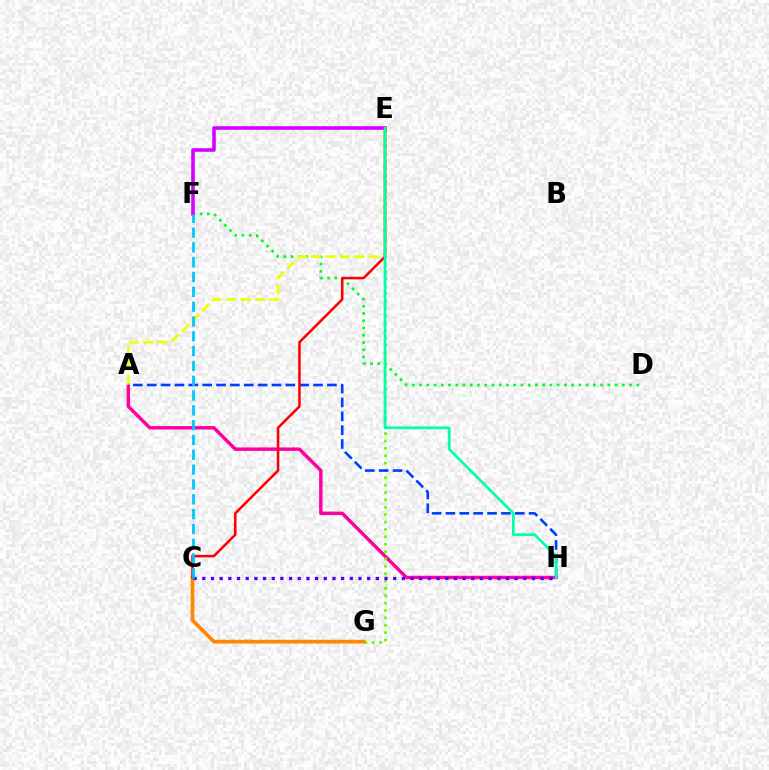{('A', 'H'): [{'color': '#ff00a0', 'line_style': 'solid', 'thickness': 2.48}, {'color': '#003fff', 'line_style': 'dashed', 'thickness': 1.88}], ('E', 'G'): [{'color': '#66ff00', 'line_style': 'dotted', 'thickness': 2.0}], ('C', 'G'): [{'color': '#ff8800', 'line_style': 'solid', 'thickness': 2.7}], ('D', 'F'): [{'color': '#00ff27', 'line_style': 'dotted', 'thickness': 1.97}], ('C', 'H'): [{'color': '#4f00ff', 'line_style': 'dotted', 'thickness': 2.36}], ('E', 'F'): [{'color': '#d600ff', 'line_style': 'solid', 'thickness': 2.58}], ('A', 'E'): [{'color': '#eeff00', 'line_style': 'dashed', 'thickness': 1.96}], ('C', 'E'): [{'color': '#ff0000', 'line_style': 'solid', 'thickness': 1.83}], ('C', 'F'): [{'color': '#00c7ff', 'line_style': 'dashed', 'thickness': 2.01}], ('E', 'H'): [{'color': '#00ffaf', 'line_style': 'solid', 'thickness': 1.97}]}